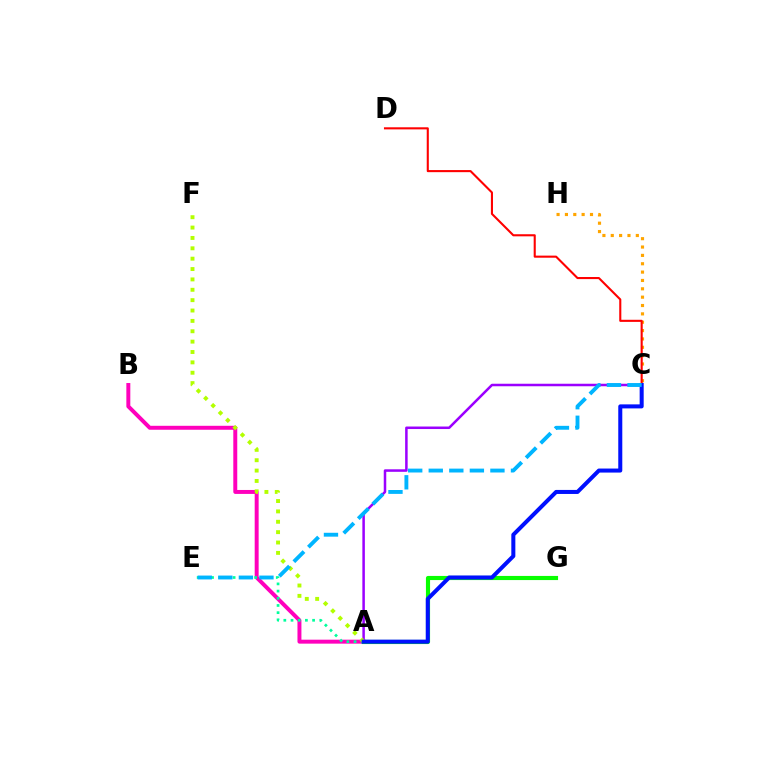{('A', 'B'): [{'color': '#ff00bd', 'line_style': 'solid', 'thickness': 2.85}], ('A', 'E'): [{'color': '#00ff9d', 'line_style': 'dotted', 'thickness': 1.95}], ('C', 'H'): [{'color': '#ffa500', 'line_style': 'dotted', 'thickness': 2.27}], ('A', 'G'): [{'color': '#08ff00', 'line_style': 'solid', 'thickness': 2.98}], ('A', 'C'): [{'color': '#9b00ff', 'line_style': 'solid', 'thickness': 1.81}, {'color': '#0010ff', 'line_style': 'solid', 'thickness': 2.9}], ('C', 'D'): [{'color': '#ff0000', 'line_style': 'solid', 'thickness': 1.51}], ('A', 'F'): [{'color': '#b3ff00', 'line_style': 'dotted', 'thickness': 2.82}], ('C', 'E'): [{'color': '#00b5ff', 'line_style': 'dashed', 'thickness': 2.79}]}